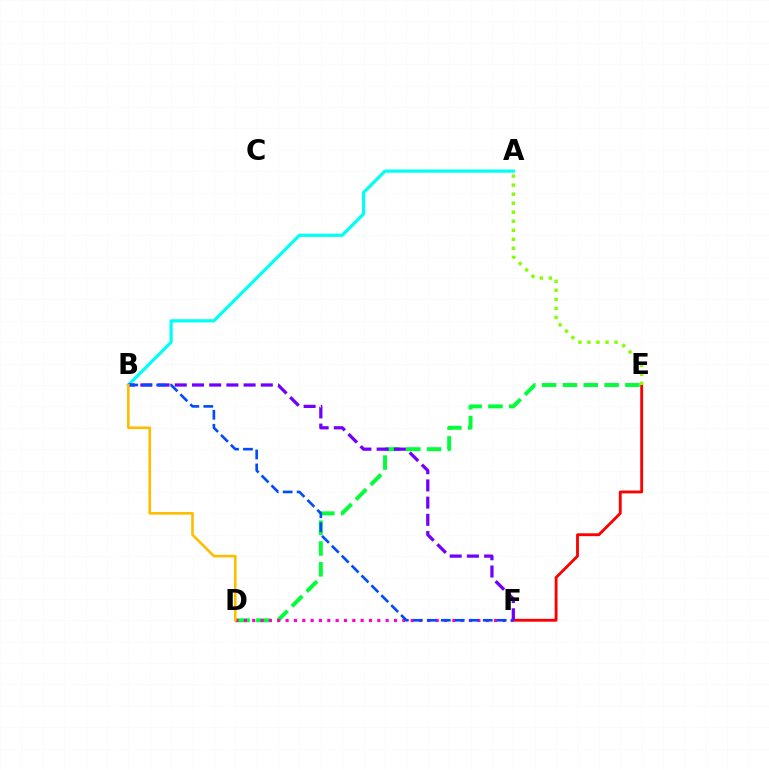{('A', 'B'): [{'color': '#00fff6', 'line_style': 'solid', 'thickness': 2.32}], ('E', 'F'): [{'color': '#ff0000', 'line_style': 'solid', 'thickness': 2.05}], ('D', 'E'): [{'color': '#00ff39', 'line_style': 'dashed', 'thickness': 2.83}], ('D', 'F'): [{'color': '#ff00cf', 'line_style': 'dotted', 'thickness': 2.27}], ('B', 'F'): [{'color': '#7200ff', 'line_style': 'dashed', 'thickness': 2.34}, {'color': '#004bff', 'line_style': 'dashed', 'thickness': 1.9}], ('B', 'D'): [{'color': '#ffbd00', 'line_style': 'solid', 'thickness': 1.89}], ('A', 'E'): [{'color': '#84ff00', 'line_style': 'dotted', 'thickness': 2.45}]}